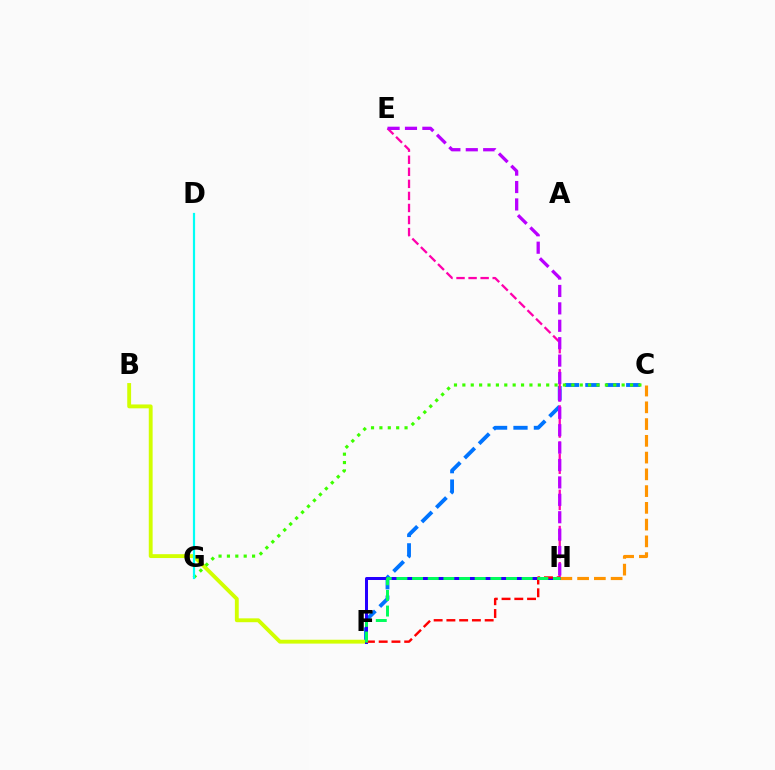{('C', 'F'): [{'color': '#0074ff', 'line_style': 'dashed', 'thickness': 2.77}], ('B', 'F'): [{'color': '#d1ff00', 'line_style': 'solid', 'thickness': 2.78}], ('C', 'G'): [{'color': '#3dff00', 'line_style': 'dotted', 'thickness': 2.28}], ('E', 'H'): [{'color': '#ff00ac', 'line_style': 'dashed', 'thickness': 1.64}, {'color': '#b900ff', 'line_style': 'dashed', 'thickness': 2.36}], ('F', 'H'): [{'color': '#2500ff', 'line_style': 'solid', 'thickness': 2.16}, {'color': '#ff0000', 'line_style': 'dashed', 'thickness': 1.73}, {'color': '#00ff5c', 'line_style': 'dashed', 'thickness': 2.13}], ('C', 'H'): [{'color': '#ff9400', 'line_style': 'dashed', 'thickness': 2.28}], ('D', 'G'): [{'color': '#00fff6', 'line_style': 'solid', 'thickness': 1.58}]}